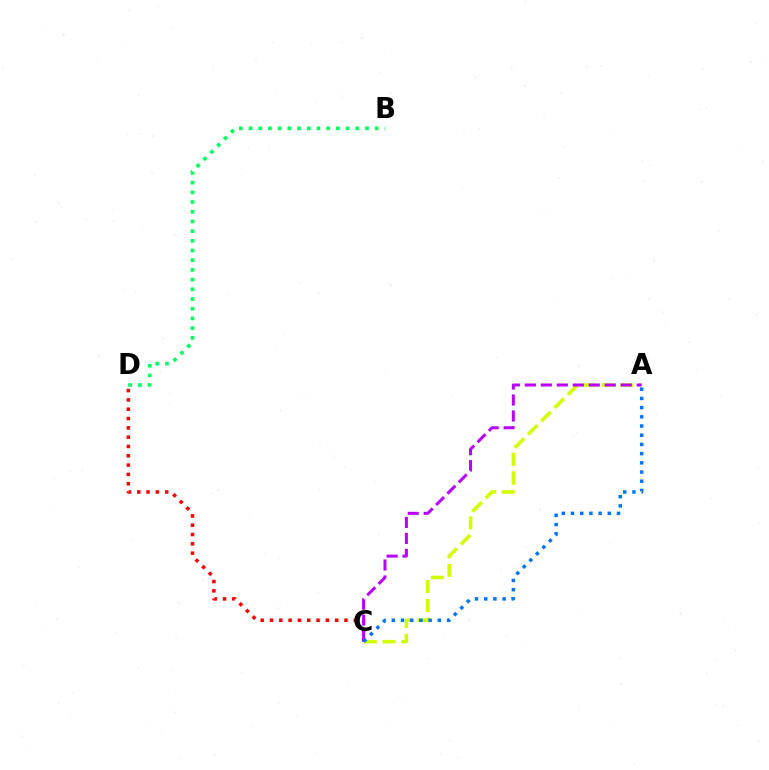{('A', 'C'): [{'color': '#d1ff00', 'line_style': 'dashed', 'thickness': 2.55}, {'color': '#b900ff', 'line_style': 'dashed', 'thickness': 2.17}, {'color': '#0074ff', 'line_style': 'dotted', 'thickness': 2.5}], ('C', 'D'): [{'color': '#ff0000', 'line_style': 'dotted', 'thickness': 2.53}], ('B', 'D'): [{'color': '#00ff5c', 'line_style': 'dotted', 'thickness': 2.64}]}